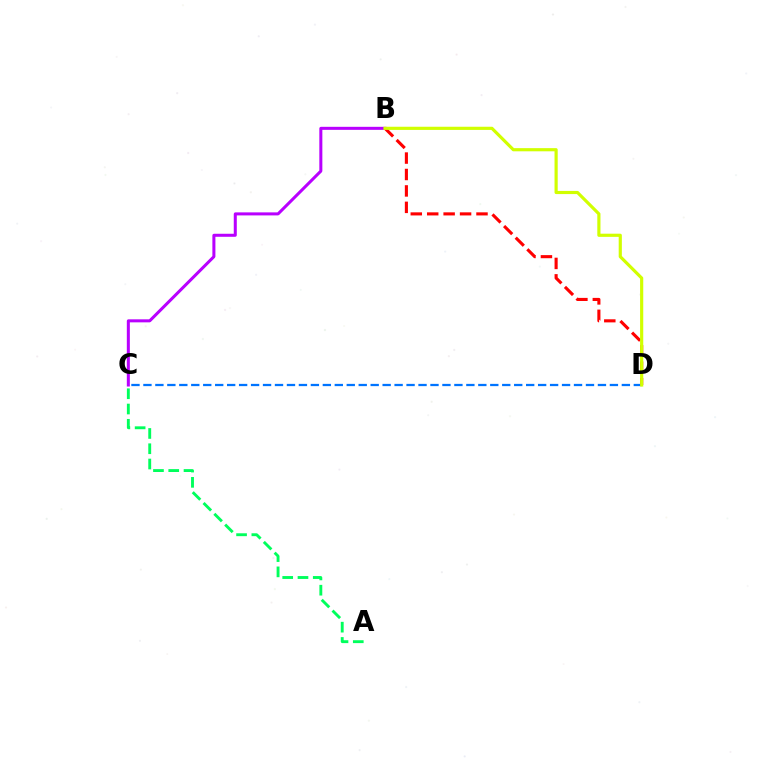{('B', 'C'): [{'color': '#b900ff', 'line_style': 'solid', 'thickness': 2.18}], ('A', 'C'): [{'color': '#00ff5c', 'line_style': 'dashed', 'thickness': 2.08}], ('B', 'D'): [{'color': '#ff0000', 'line_style': 'dashed', 'thickness': 2.23}, {'color': '#d1ff00', 'line_style': 'solid', 'thickness': 2.28}], ('C', 'D'): [{'color': '#0074ff', 'line_style': 'dashed', 'thickness': 1.62}]}